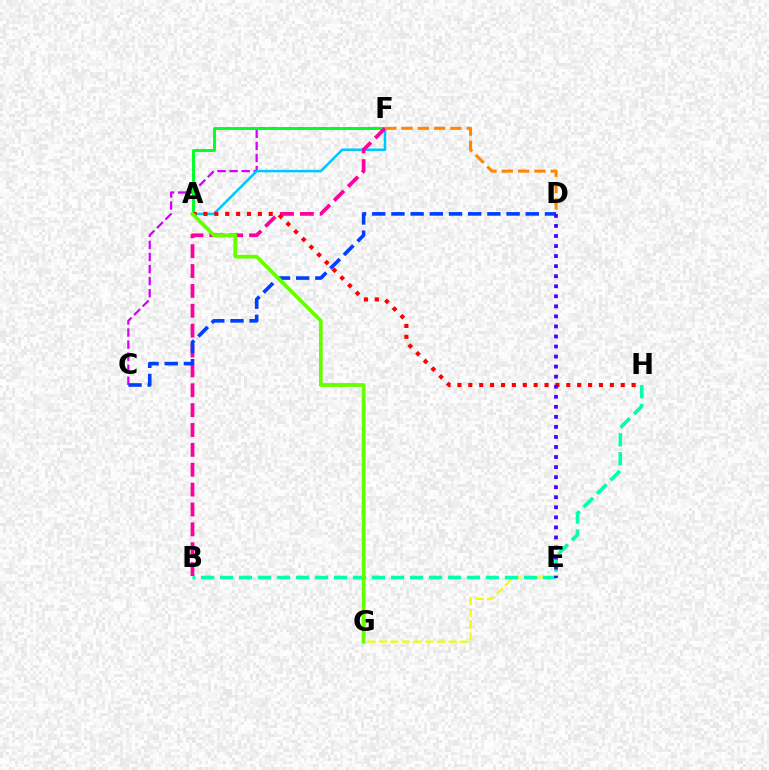{('C', 'F'): [{'color': '#d600ff', 'line_style': 'dashed', 'thickness': 1.64}], ('A', 'F'): [{'color': '#00ff27', 'line_style': 'solid', 'thickness': 2.11}, {'color': '#00c7ff', 'line_style': 'solid', 'thickness': 1.81}], ('E', 'G'): [{'color': '#eeff00', 'line_style': 'dashed', 'thickness': 1.58}], ('B', 'H'): [{'color': '#00ffaf', 'line_style': 'dashed', 'thickness': 2.58}], ('B', 'F'): [{'color': '#ff00a0', 'line_style': 'dashed', 'thickness': 2.7}], ('A', 'H'): [{'color': '#ff0000', 'line_style': 'dotted', 'thickness': 2.96}], ('C', 'D'): [{'color': '#003fff', 'line_style': 'dashed', 'thickness': 2.61}], ('D', 'E'): [{'color': '#4f00ff', 'line_style': 'dotted', 'thickness': 2.73}], ('A', 'G'): [{'color': '#66ff00', 'line_style': 'solid', 'thickness': 2.7}], ('D', 'F'): [{'color': '#ff8800', 'line_style': 'dashed', 'thickness': 2.22}]}